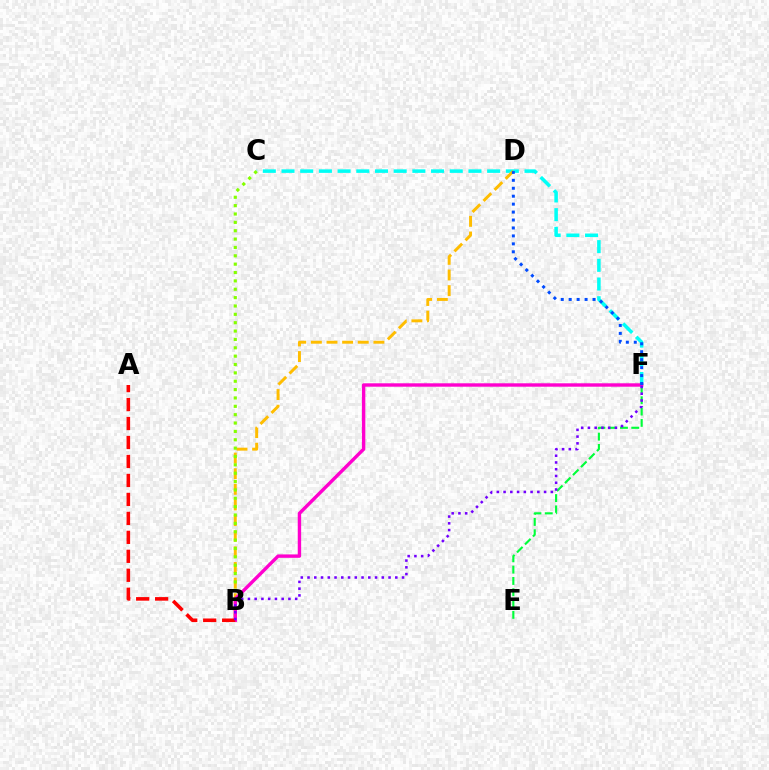{('C', 'F'): [{'color': '#00fff6', 'line_style': 'dashed', 'thickness': 2.54}], ('B', 'D'): [{'color': '#ffbd00', 'line_style': 'dashed', 'thickness': 2.12}], ('B', 'C'): [{'color': '#84ff00', 'line_style': 'dotted', 'thickness': 2.27}], ('E', 'F'): [{'color': '#00ff39', 'line_style': 'dashed', 'thickness': 1.54}], ('B', 'F'): [{'color': '#ff00cf', 'line_style': 'solid', 'thickness': 2.45}, {'color': '#7200ff', 'line_style': 'dotted', 'thickness': 1.83}], ('A', 'B'): [{'color': '#ff0000', 'line_style': 'dashed', 'thickness': 2.58}], ('D', 'F'): [{'color': '#004bff', 'line_style': 'dotted', 'thickness': 2.16}]}